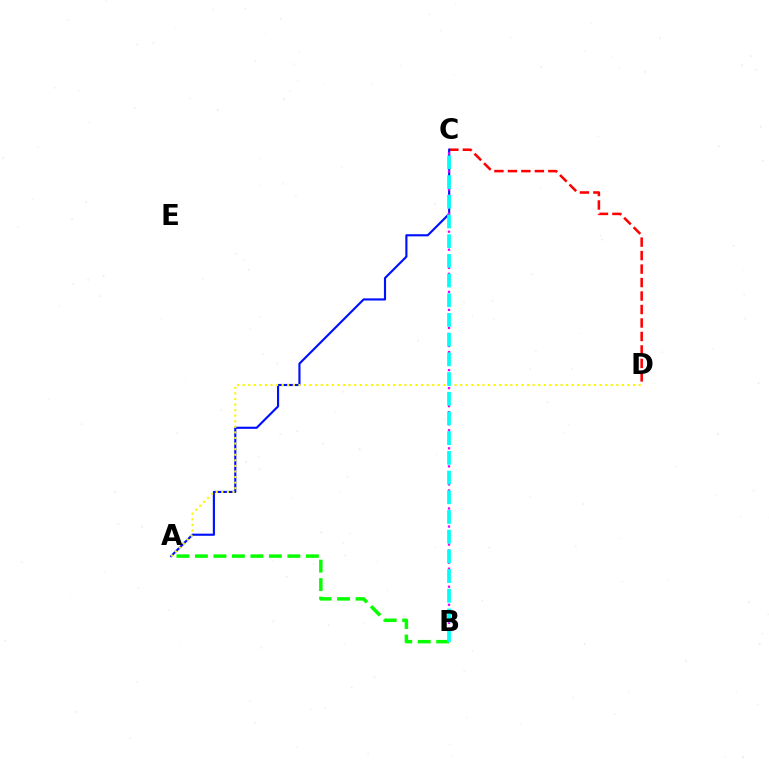{('A', 'B'): [{'color': '#08ff00', 'line_style': 'dashed', 'thickness': 2.51}], ('C', 'D'): [{'color': '#ff0000', 'line_style': 'dashed', 'thickness': 1.83}], ('A', 'C'): [{'color': '#0010ff', 'line_style': 'solid', 'thickness': 1.54}], ('A', 'D'): [{'color': '#fcf500', 'line_style': 'dotted', 'thickness': 1.52}], ('B', 'C'): [{'color': '#ee00ff', 'line_style': 'dotted', 'thickness': 1.63}, {'color': '#00fff6', 'line_style': 'dashed', 'thickness': 2.68}]}